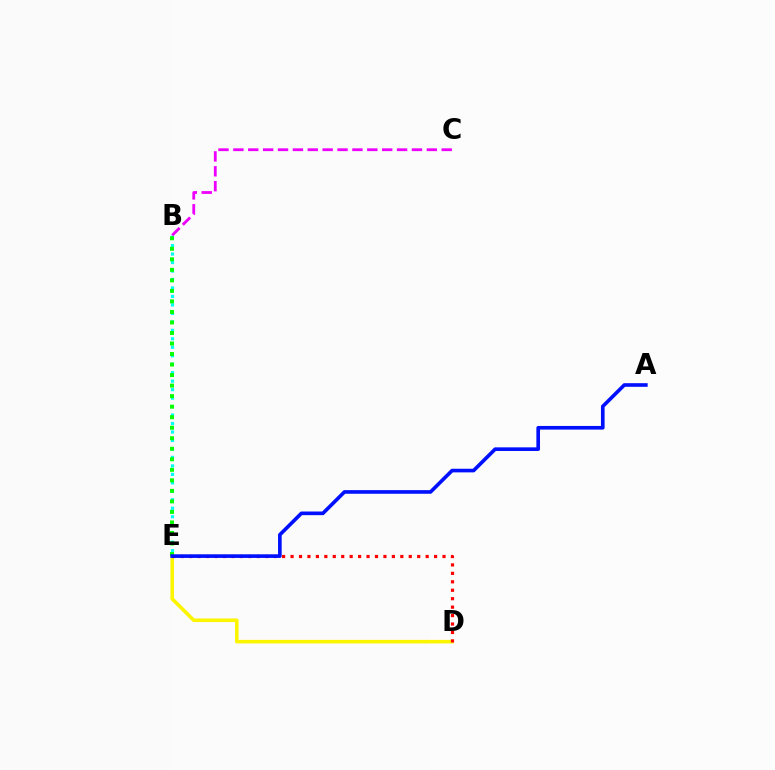{('D', 'E'): [{'color': '#fcf500', 'line_style': 'solid', 'thickness': 2.57}, {'color': '#ff0000', 'line_style': 'dotted', 'thickness': 2.29}], ('B', 'E'): [{'color': '#00fff6', 'line_style': 'dotted', 'thickness': 2.3}, {'color': '#08ff00', 'line_style': 'dotted', 'thickness': 2.86}], ('A', 'E'): [{'color': '#0010ff', 'line_style': 'solid', 'thickness': 2.62}], ('B', 'C'): [{'color': '#ee00ff', 'line_style': 'dashed', 'thickness': 2.02}]}